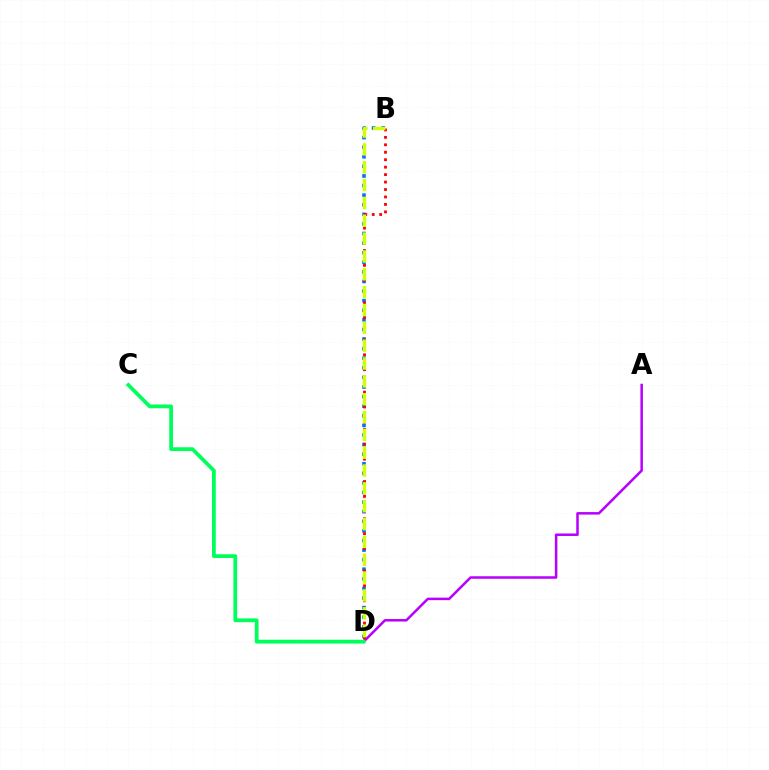{('B', 'D'): [{'color': '#0074ff', 'line_style': 'dotted', 'thickness': 2.61}, {'color': '#ff0000', 'line_style': 'dotted', 'thickness': 2.02}, {'color': '#d1ff00', 'line_style': 'dashed', 'thickness': 2.42}], ('A', 'D'): [{'color': '#b900ff', 'line_style': 'solid', 'thickness': 1.81}], ('C', 'D'): [{'color': '#00ff5c', 'line_style': 'solid', 'thickness': 2.72}]}